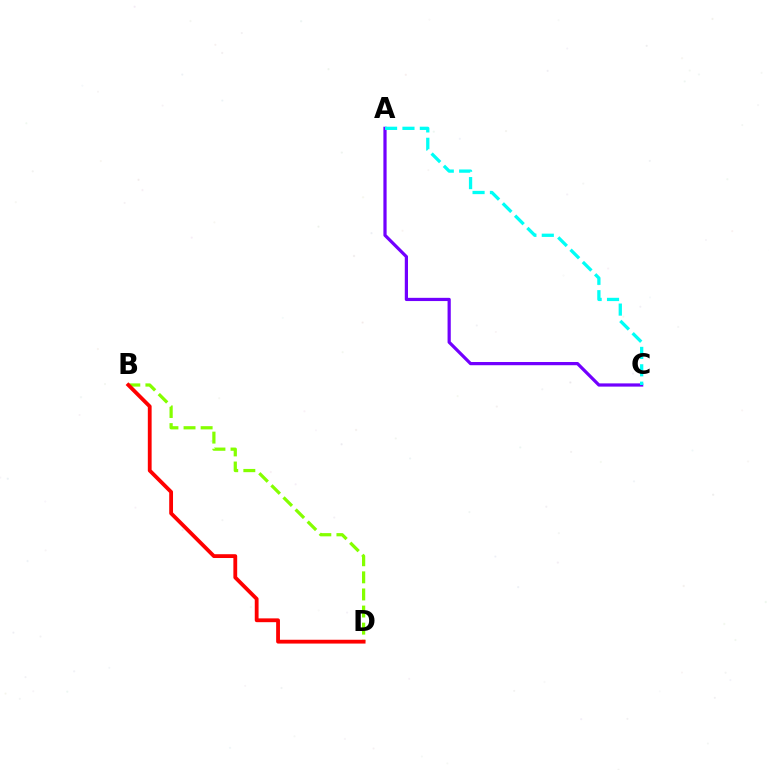{('A', 'C'): [{'color': '#7200ff', 'line_style': 'solid', 'thickness': 2.32}, {'color': '#00fff6', 'line_style': 'dashed', 'thickness': 2.36}], ('B', 'D'): [{'color': '#84ff00', 'line_style': 'dashed', 'thickness': 2.32}, {'color': '#ff0000', 'line_style': 'solid', 'thickness': 2.74}]}